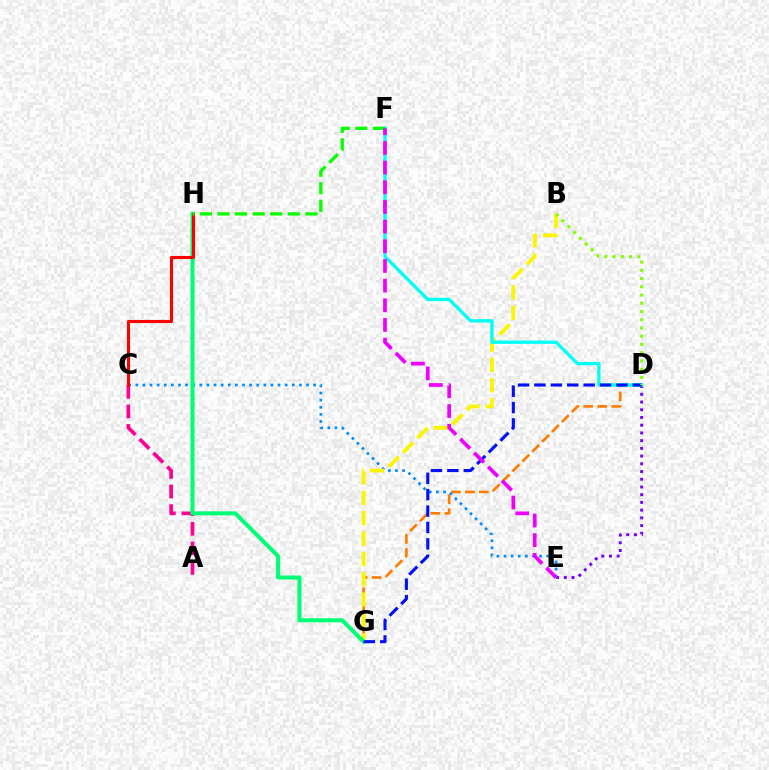{('D', 'G'): [{'color': '#ff7c00', 'line_style': 'dashed', 'thickness': 1.9}, {'color': '#0010ff', 'line_style': 'dashed', 'thickness': 2.23}], ('D', 'E'): [{'color': '#7200ff', 'line_style': 'dotted', 'thickness': 2.1}], ('C', 'E'): [{'color': '#008cff', 'line_style': 'dotted', 'thickness': 1.93}], ('A', 'C'): [{'color': '#ff0094', 'line_style': 'dashed', 'thickness': 2.66}], ('B', 'G'): [{'color': '#fcf500', 'line_style': 'dashed', 'thickness': 2.76}], ('G', 'H'): [{'color': '#00ff74', 'line_style': 'solid', 'thickness': 2.92}], ('D', 'F'): [{'color': '#00fff6', 'line_style': 'solid', 'thickness': 2.4}], ('B', 'D'): [{'color': '#84ff00', 'line_style': 'dotted', 'thickness': 2.24}], ('C', 'H'): [{'color': '#ff0000', 'line_style': 'solid', 'thickness': 2.22}], ('F', 'H'): [{'color': '#08ff00', 'line_style': 'dashed', 'thickness': 2.39}], ('E', 'F'): [{'color': '#ee00ff', 'line_style': 'dashed', 'thickness': 2.67}]}